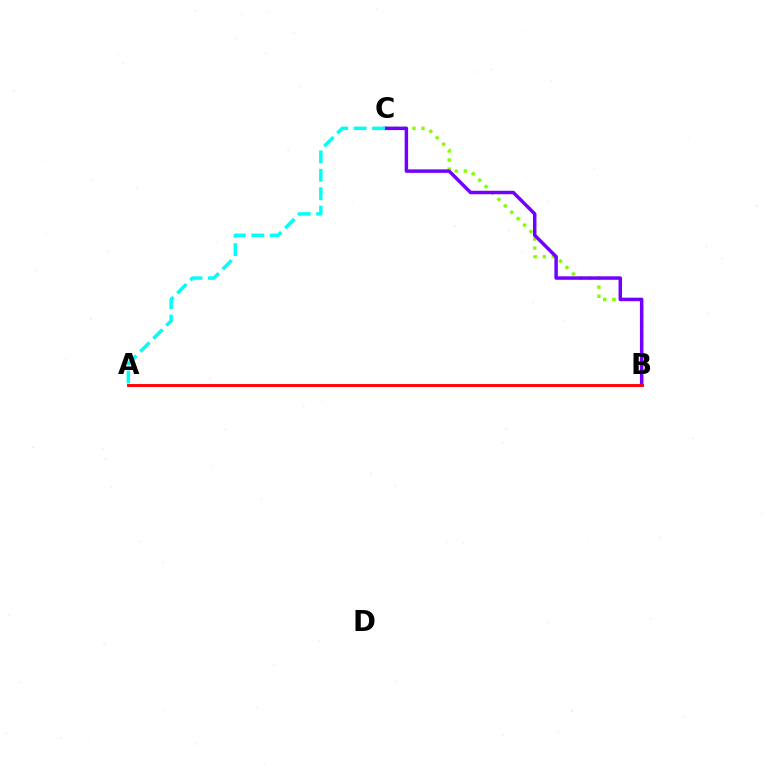{('B', 'C'): [{'color': '#84ff00', 'line_style': 'dotted', 'thickness': 2.46}, {'color': '#7200ff', 'line_style': 'solid', 'thickness': 2.5}], ('A', 'C'): [{'color': '#00fff6', 'line_style': 'dashed', 'thickness': 2.5}], ('A', 'B'): [{'color': '#ff0000', 'line_style': 'solid', 'thickness': 2.07}]}